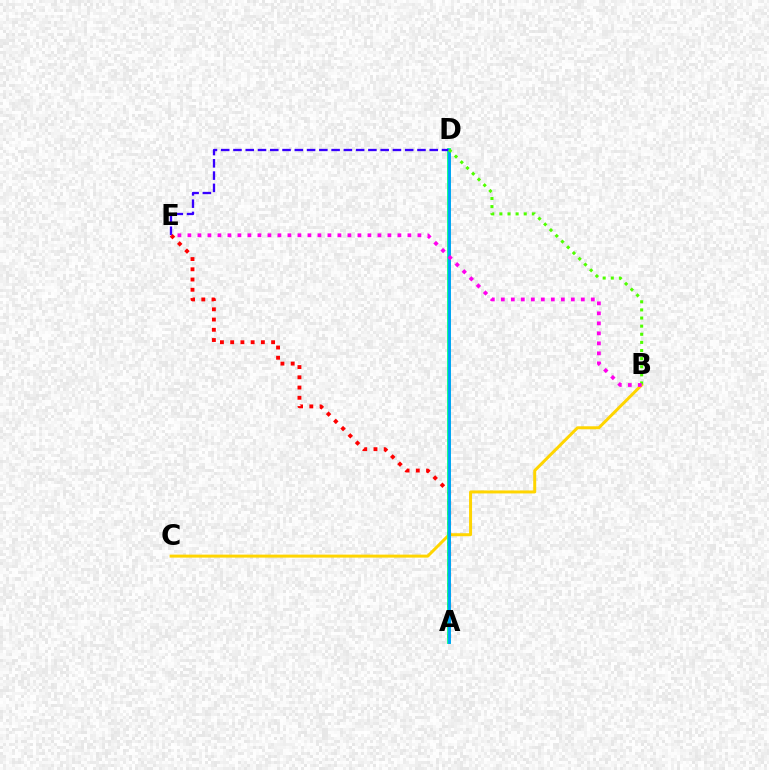{('B', 'C'): [{'color': '#ffd500', 'line_style': 'solid', 'thickness': 2.15}], ('A', 'E'): [{'color': '#ff0000', 'line_style': 'dotted', 'thickness': 2.78}], ('A', 'D'): [{'color': '#00ff86', 'line_style': 'solid', 'thickness': 2.75}, {'color': '#009eff', 'line_style': 'solid', 'thickness': 2.02}], ('D', 'E'): [{'color': '#3700ff', 'line_style': 'dashed', 'thickness': 1.67}], ('B', 'D'): [{'color': '#4fff00', 'line_style': 'dotted', 'thickness': 2.21}], ('B', 'E'): [{'color': '#ff00ed', 'line_style': 'dotted', 'thickness': 2.72}]}